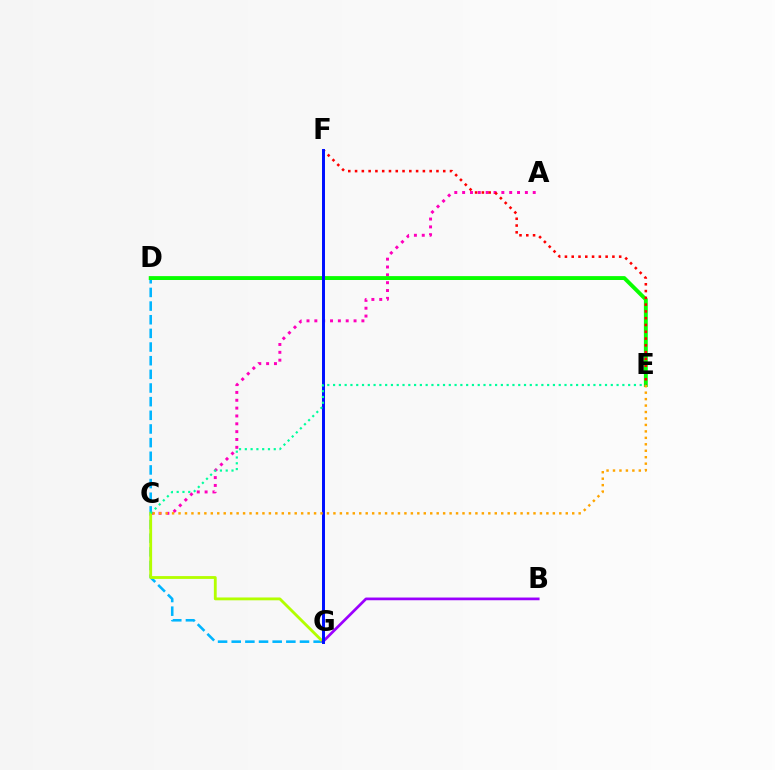{('D', 'G'): [{'color': '#00b5ff', 'line_style': 'dashed', 'thickness': 1.85}], ('A', 'C'): [{'color': '#ff00bd', 'line_style': 'dotted', 'thickness': 2.13}], ('D', 'E'): [{'color': '#08ff00', 'line_style': 'solid', 'thickness': 2.8}], ('C', 'G'): [{'color': '#b3ff00', 'line_style': 'solid', 'thickness': 2.04}], ('B', 'G'): [{'color': '#9b00ff', 'line_style': 'solid', 'thickness': 1.95}], ('E', 'F'): [{'color': '#ff0000', 'line_style': 'dotted', 'thickness': 1.84}], ('F', 'G'): [{'color': '#0010ff', 'line_style': 'solid', 'thickness': 2.14}], ('C', 'E'): [{'color': '#00ff9d', 'line_style': 'dotted', 'thickness': 1.57}, {'color': '#ffa500', 'line_style': 'dotted', 'thickness': 1.75}]}